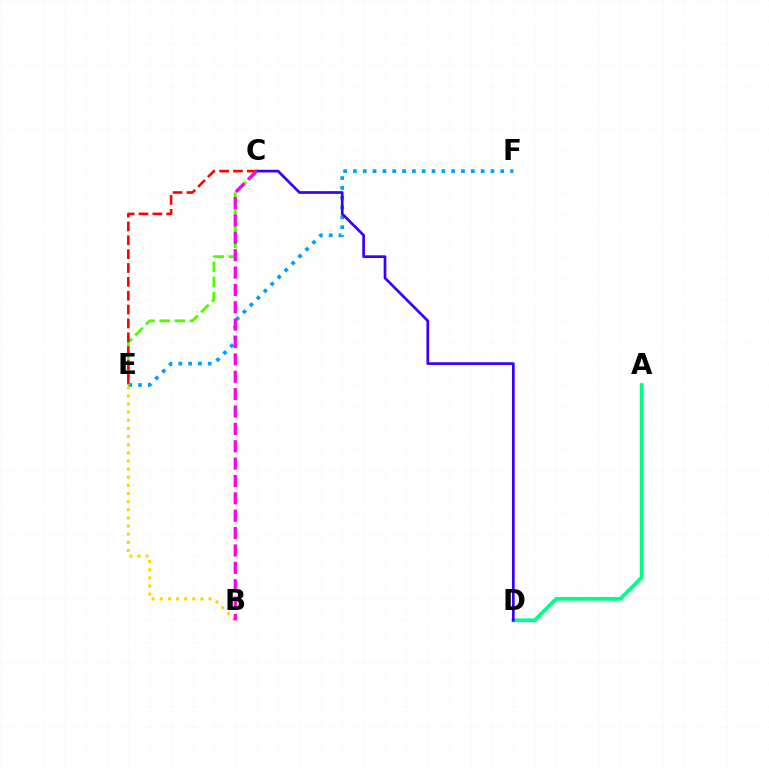{('A', 'D'): [{'color': '#00ff86', 'line_style': 'solid', 'thickness': 2.69}], ('E', 'F'): [{'color': '#009eff', 'line_style': 'dotted', 'thickness': 2.67}], ('B', 'E'): [{'color': '#ffd500', 'line_style': 'dotted', 'thickness': 2.21}], ('C', 'D'): [{'color': '#3700ff', 'line_style': 'solid', 'thickness': 1.95}], ('C', 'E'): [{'color': '#4fff00', 'line_style': 'dashed', 'thickness': 2.05}, {'color': '#ff0000', 'line_style': 'dashed', 'thickness': 1.88}], ('B', 'C'): [{'color': '#ff00ed', 'line_style': 'dashed', 'thickness': 2.36}]}